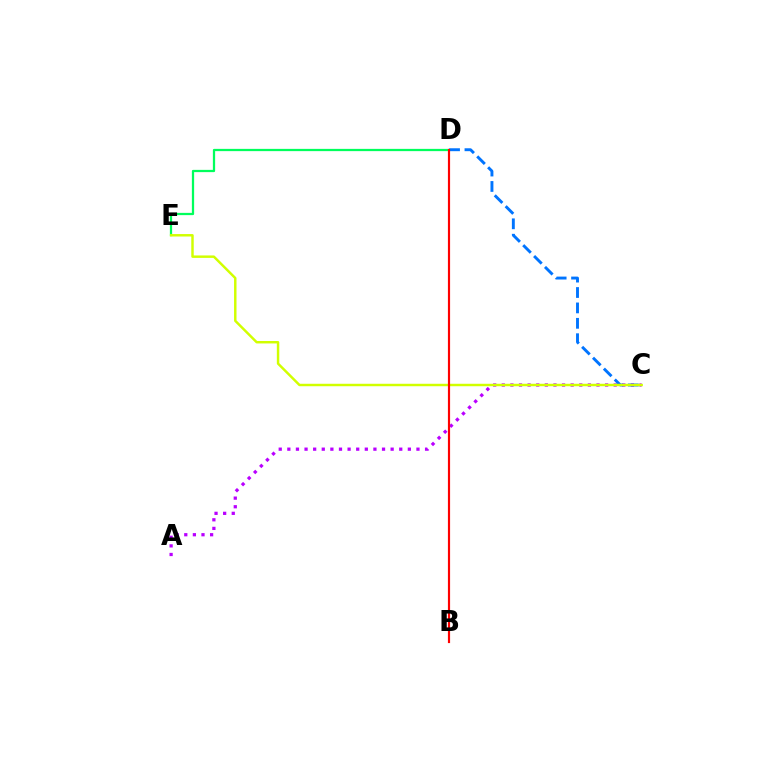{('A', 'C'): [{'color': '#b900ff', 'line_style': 'dotted', 'thickness': 2.34}], ('D', 'E'): [{'color': '#00ff5c', 'line_style': 'solid', 'thickness': 1.63}], ('C', 'D'): [{'color': '#0074ff', 'line_style': 'dashed', 'thickness': 2.09}], ('C', 'E'): [{'color': '#d1ff00', 'line_style': 'solid', 'thickness': 1.77}], ('B', 'D'): [{'color': '#ff0000', 'line_style': 'solid', 'thickness': 1.57}]}